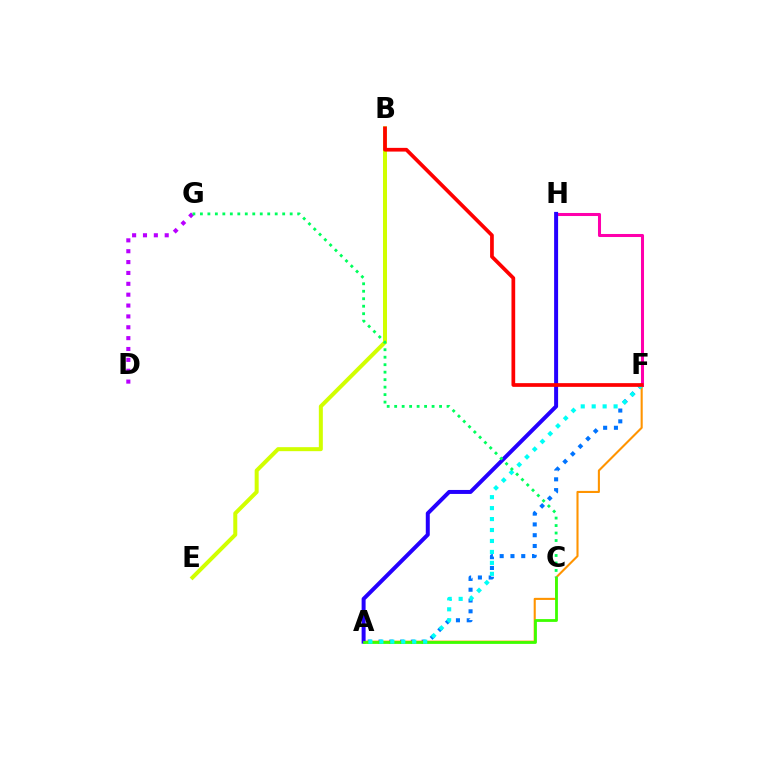{('B', 'E'): [{'color': '#d1ff00', 'line_style': 'solid', 'thickness': 2.88}], ('A', 'F'): [{'color': '#0074ff', 'line_style': 'dotted', 'thickness': 2.93}, {'color': '#ff9400', 'line_style': 'solid', 'thickness': 1.51}, {'color': '#00fff6', 'line_style': 'dotted', 'thickness': 2.98}], ('F', 'H'): [{'color': '#ff00ac', 'line_style': 'solid', 'thickness': 2.19}], ('A', 'H'): [{'color': '#2500ff', 'line_style': 'solid', 'thickness': 2.87}], ('A', 'C'): [{'color': '#3dff00', 'line_style': 'solid', 'thickness': 2.01}], ('D', 'G'): [{'color': '#b900ff', 'line_style': 'dotted', 'thickness': 2.95}], ('B', 'F'): [{'color': '#ff0000', 'line_style': 'solid', 'thickness': 2.67}], ('C', 'G'): [{'color': '#00ff5c', 'line_style': 'dotted', 'thickness': 2.03}]}